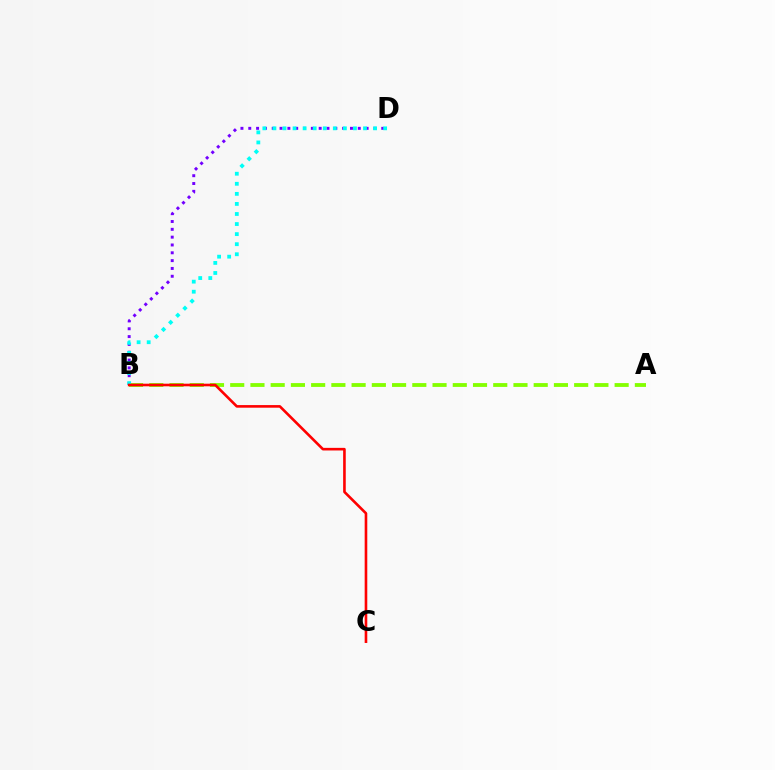{('B', 'D'): [{'color': '#7200ff', 'line_style': 'dotted', 'thickness': 2.13}, {'color': '#00fff6', 'line_style': 'dotted', 'thickness': 2.73}], ('A', 'B'): [{'color': '#84ff00', 'line_style': 'dashed', 'thickness': 2.75}], ('B', 'C'): [{'color': '#ff0000', 'line_style': 'solid', 'thickness': 1.88}]}